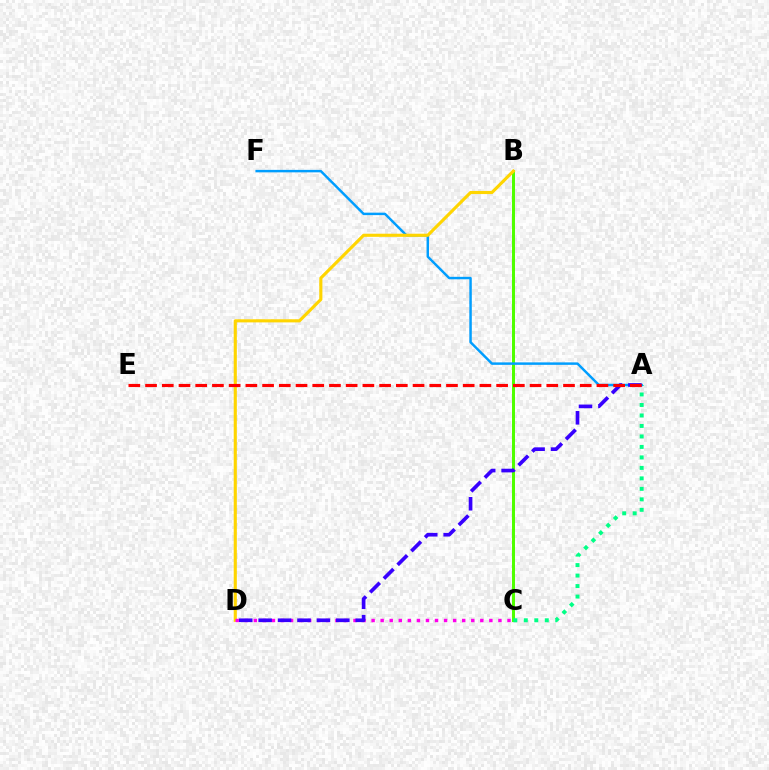{('B', 'C'): [{'color': '#4fff00', 'line_style': 'solid', 'thickness': 2.16}], ('A', 'C'): [{'color': '#00ff86', 'line_style': 'dotted', 'thickness': 2.85}], ('A', 'F'): [{'color': '#009eff', 'line_style': 'solid', 'thickness': 1.78}], ('B', 'D'): [{'color': '#ffd500', 'line_style': 'solid', 'thickness': 2.24}], ('C', 'D'): [{'color': '#ff00ed', 'line_style': 'dotted', 'thickness': 2.46}], ('A', 'D'): [{'color': '#3700ff', 'line_style': 'dashed', 'thickness': 2.64}], ('A', 'E'): [{'color': '#ff0000', 'line_style': 'dashed', 'thickness': 2.27}]}